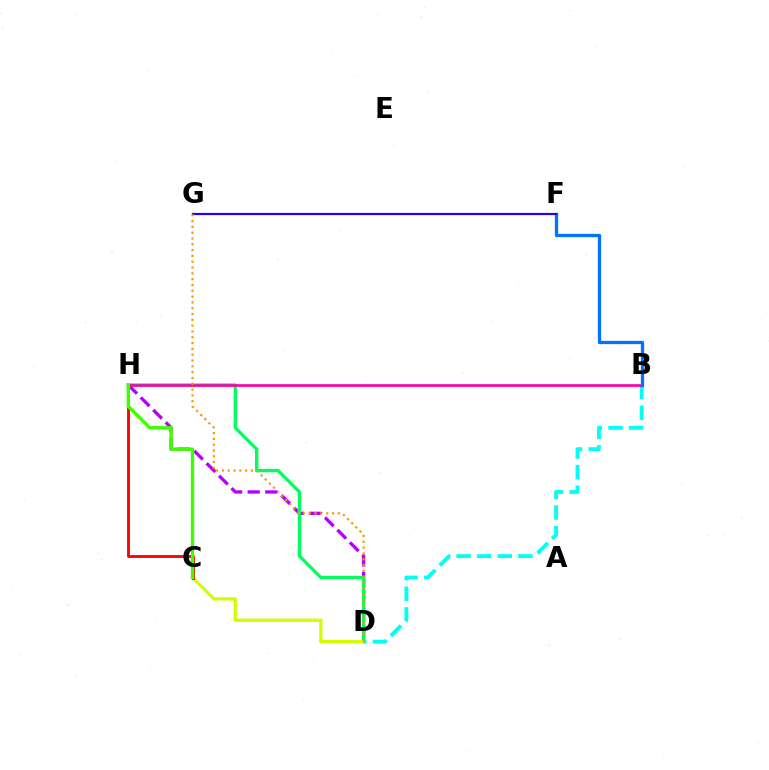{('D', 'H'): [{'color': '#b900ff', 'line_style': 'dashed', 'thickness': 2.39}, {'color': '#00ff5c', 'line_style': 'solid', 'thickness': 2.42}], ('C', 'D'): [{'color': '#d1ff00', 'line_style': 'solid', 'thickness': 2.35}], ('C', 'H'): [{'color': '#ff0000', 'line_style': 'solid', 'thickness': 2.06}, {'color': '#3dff00', 'line_style': 'solid', 'thickness': 2.45}], ('B', 'D'): [{'color': '#00fff6', 'line_style': 'dashed', 'thickness': 2.8}], ('B', 'H'): [{'color': '#ff00ac', 'line_style': 'solid', 'thickness': 1.94}], ('B', 'F'): [{'color': '#0074ff', 'line_style': 'solid', 'thickness': 2.36}], ('F', 'G'): [{'color': '#2500ff', 'line_style': 'solid', 'thickness': 1.58}], ('D', 'G'): [{'color': '#ff9400', 'line_style': 'dotted', 'thickness': 1.58}]}